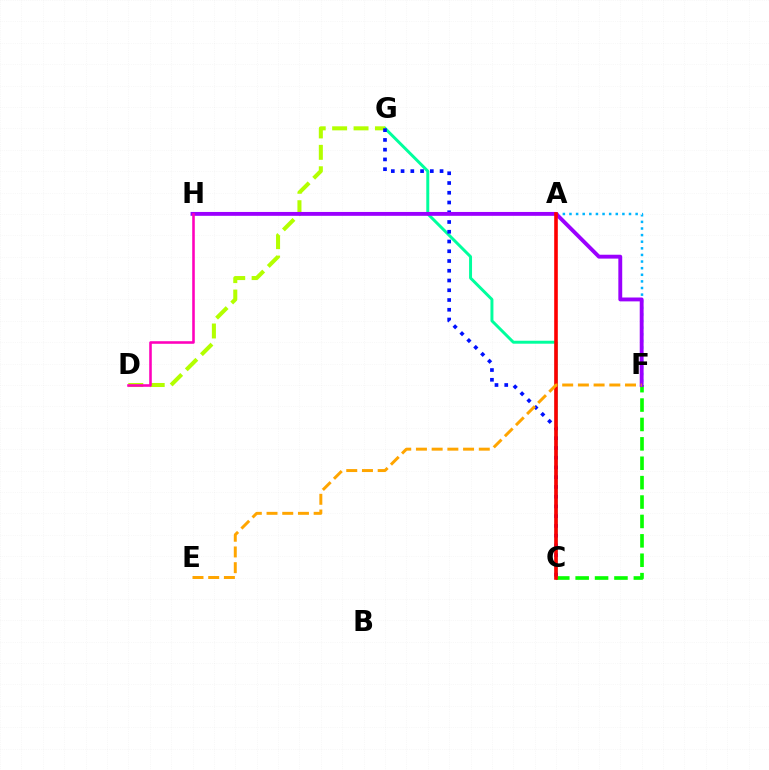{('C', 'G'): [{'color': '#00ff9d', 'line_style': 'solid', 'thickness': 2.13}, {'color': '#0010ff', 'line_style': 'dotted', 'thickness': 2.65}], ('D', 'G'): [{'color': '#b3ff00', 'line_style': 'dashed', 'thickness': 2.91}], ('A', 'F'): [{'color': '#00b5ff', 'line_style': 'dotted', 'thickness': 1.8}], ('C', 'F'): [{'color': '#08ff00', 'line_style': 'dashed', 'thickness': 2.64}], ('F', 'H'): [{'color': '#9b00ff', 'line_style': 'solid', 'thickness': 2.79}], ('D', 'H'): [{'color': '#ff00bd', 'line_style': 'solid', 'thickness': 1.85}], ('A', 'C'): [{'color': '#ff0000', 'line_style': 'solid', 'thickness': 2.6}], ('E', 'F'): [{'color': '#ffa500', 'line_style': 'dashed', 'thickness': 2.13}]}